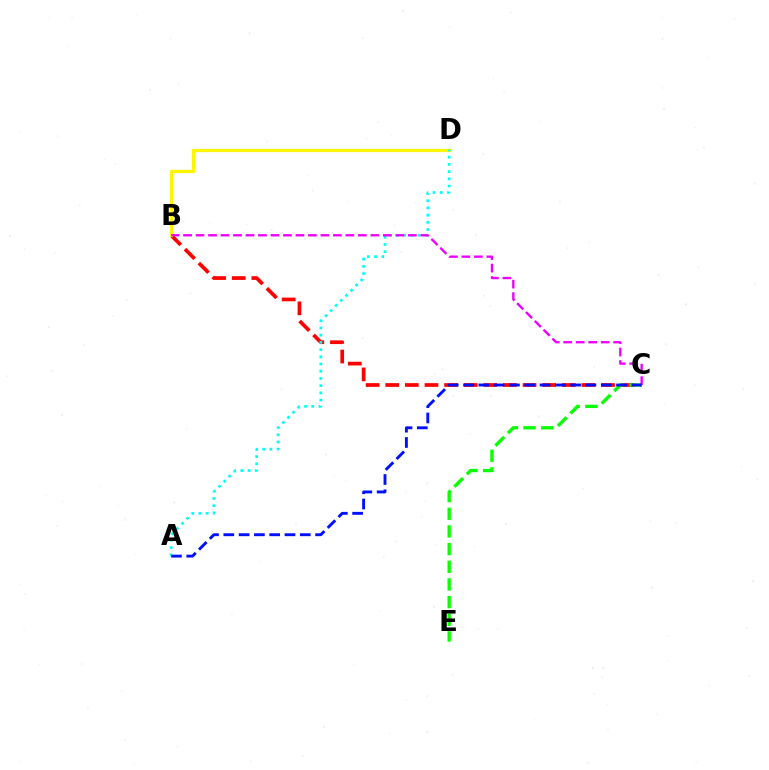{('B', 'C'): [{'color': '#ff0000', 'line_style': 'dashed', 'thickness': 2.67}, {'color': '#ee00ff', 'line_style': 'dashed', 'thickness': 1.7}], ('C', 'E'): [{'color': '#08ff00', 'line_style': 'dashed', 'thickness': 2.4}], ('B', 'D'): [{'color': '#fcf500', 'line_style': 'solid', 'thickness': 2.36}], ('A', 'D'): [{'color': '#00fff6', 'line_style': 'dotted', 'thickness': 1.96}], ('A', 'C'): [{'color': '#0010ff', 'line_style': 'dashed', 'thickness': 2.08}]}